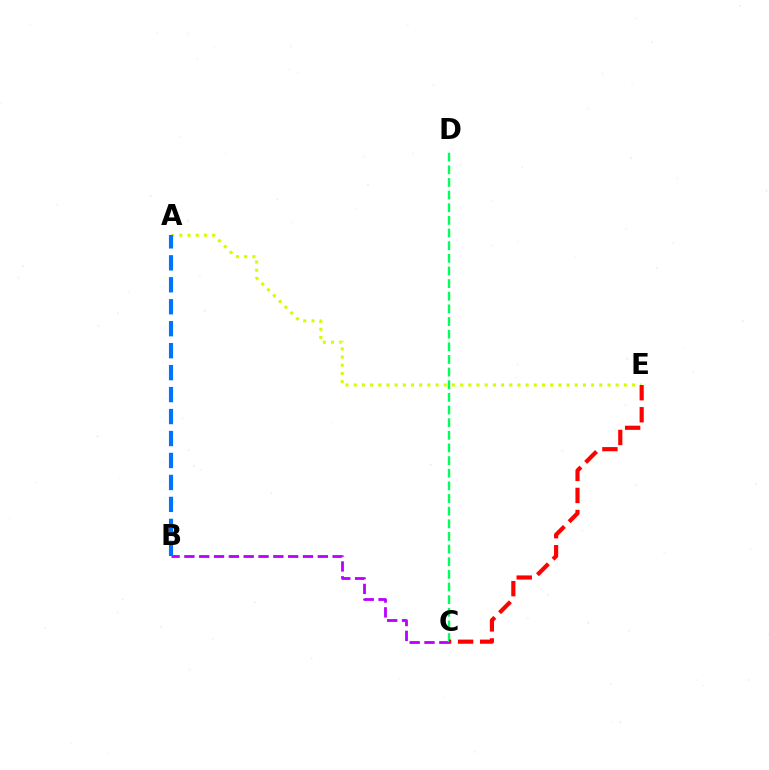{('B', 'C'): [{'color': '#b900ff', 'line_style': 'dashed', 'thickness': 2.01}], ('A', 'E'): [{'color': '#d1ff00', 'line_style': 'dotted', 'thickness': 2.22}], ('A', 'B'): [{'color': '#0074ff', 'line_style': 'dashed', 'thickness': 2.98}], ('C', 'D'): [{'color': '#00ff5c', 'line_style': 'dashed', 'thickness': 1.72}], ('C', 'E'): [{'color': '#ff0000', 'line_style': 'dashed', 'thickness': 3.0}]}